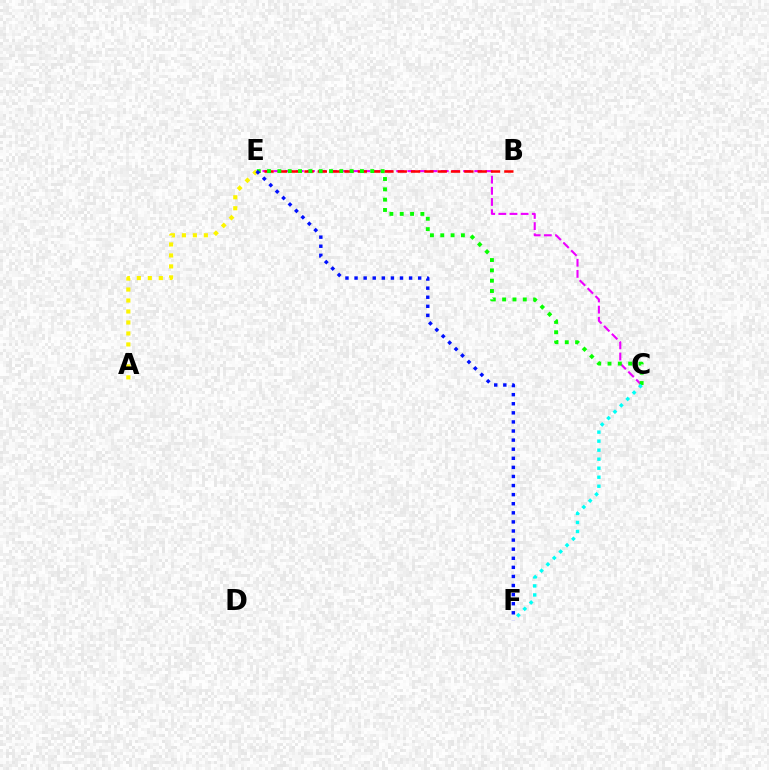{('A', 'E'): [{'color': '#fcf500', 'line_style': 'dotted', 'thickness': 2.98}], ('C', 'E'): [{'color': '#ee00ff', 'line_style': 'dashed', 'thickness': 1.51}, {'color': '#08ff00', 'line_style': 'dotted', 'thickness': 2.8}], ('B', 'E'): [{'color': '#ff0000', 'line_style': 'dashed', 'thickness': 1.81}], ('E', 'F'): [{'color': '#0010ff', 'line_style': 'dotted', 'thickness': 2.47}], ('C', 'F'): [{'color': '#00fff6', 'line_style': 'dotted', 'thickness': 2.45}]}